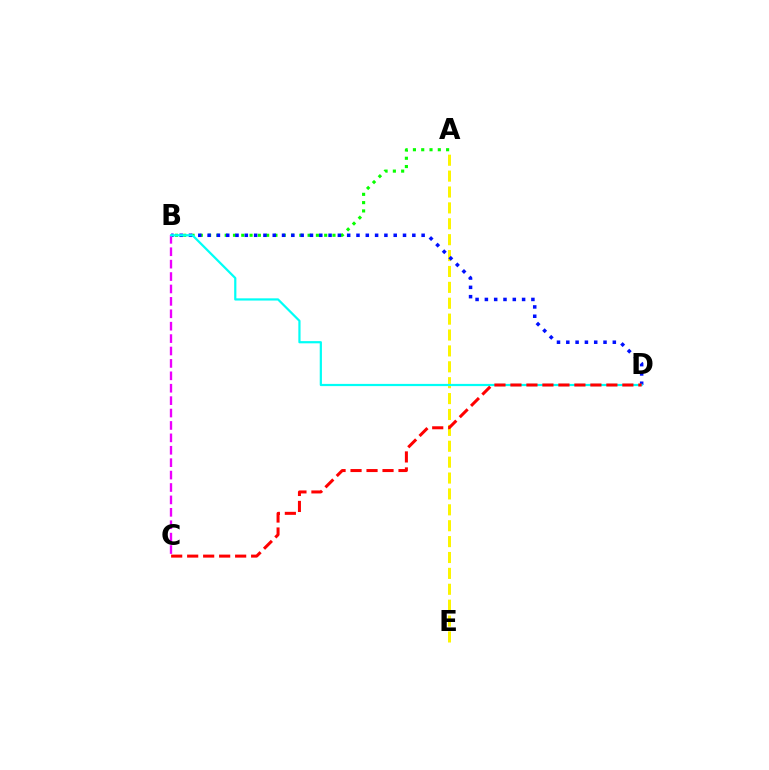{('A', 'E'): [{'color': '#fcf500', 'line_style': 'dashed', 'thickness': 2.16}], ('A', 'B'): [{'color': '#08ff00', 'line_style': 'dotted', 'thickness': 2.25}], ('B', 'D'): [{'color': '#0010ff', 'line_style': 'dotted', 'thickness': 2.53}, {'color': '#00fff6', 'line_style': 'solid', 'thickness': 1.59}], ('B', 'C'): [{'color': '#ee00ff', 'line_style': 'dashed', 'thickness': 1.69}], ('C', 'D'): [{'color': '#ff0000', 'line_style': 'dashed', 'thickness': 2.17}]}